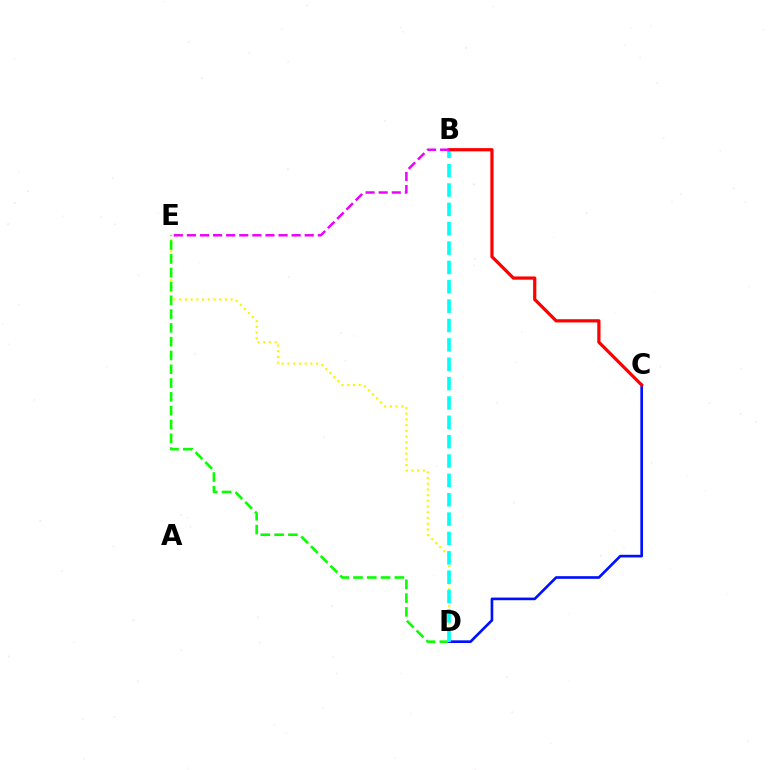{('D', 'E'): [{'color': '#fcf500', 'line_style': 'dotted', 'thickness': 1.55}, {'color': '#08ff00', 'line_style': 'dashed', 'thickness': 1.87}], ('C', 'D'): [{'color': '#0010ff', 'line_style': 'solid', 'thickness': 1.91}], ('B', 'D'): [{'color': '#00fff6', 'line_style': 'dashed', 'thickness': 2.63}], ('B', 'C'): [{'color': '#ff0000', 'line_style': 'solid', 'thickness': 2.32}], ('B', 'E'): [{'color': '#ee00ff', 'line_style': 'dashed', 'thickness': 1.78}]}